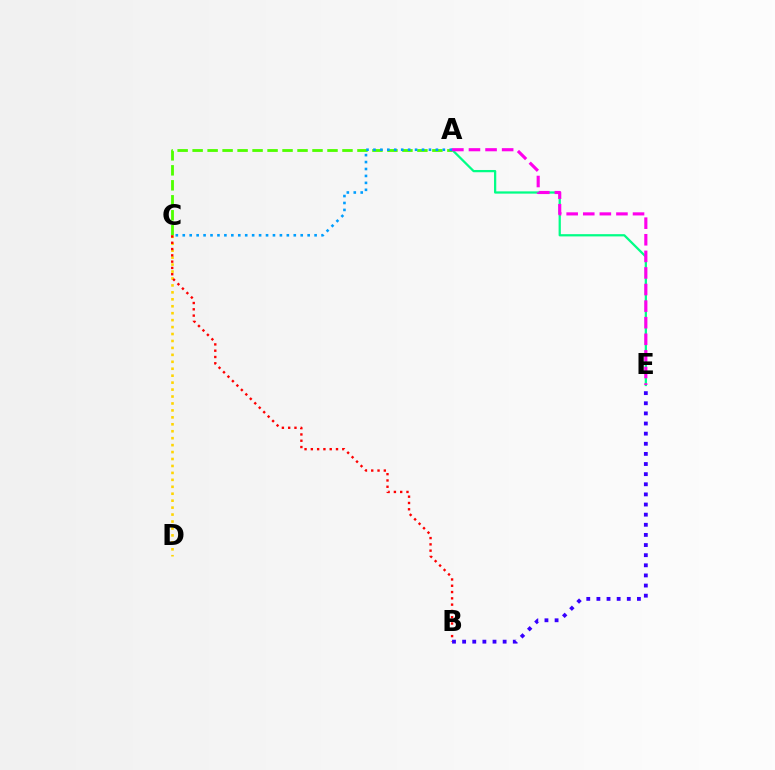{('A', 'C'): [{'color': '#4fff00', 'line_style': 'dashed', 'thickness': 2.04}, {'color': '#009eff', 'line_style': 'dotted', 'thickness': 1.89}], ('C', 'D'): [{'color': '#ffd500', 'line_style': 'dotted', 'thickness': 1.89}], ('B', 'C'): [{'color': '#ff0000', 'line_style': 'dotted', 'thickness': 1.71}], ('A', 'E'): [{'color': '#00ff86', 'line_style': 'solid', 'thickness': 1.62}, {'color': '#ff00ed', 'line_style': 'dashed', 'thickness': 2.25}], ('B', 'E'): [{'color': '#3700ff', 'line_style': 'dotted', 'thickness': 2.75}]}